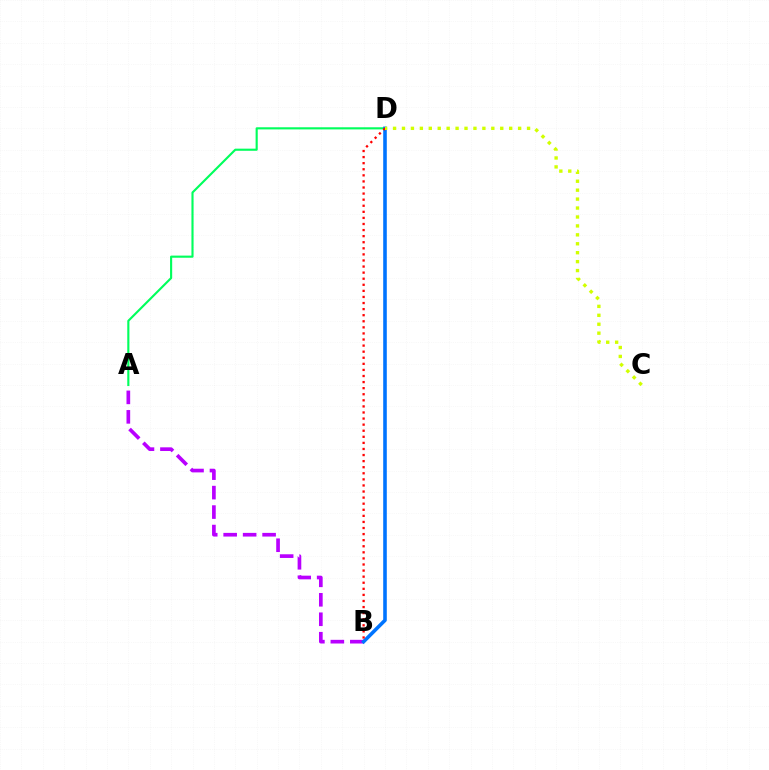{('A', 'B'): [{'color': '#b900ff', 'line_style': 'dashed', 'thickness': 2.64}], ('A', 'D'): [{'color': '#00ff5c', 'line_style': 'solid', 'thickness': 1.53}], ('B', 'D'): [{'color': '#0074ff', 'line_style': 'solid', 'thickness': 2.58}, {'color': '#ff0000', 'line_style': 'dotted', 'thickness': 1.65}], ('C', 'D'): [{'color': '#d1ff00', 'line_style': 'dotted', 'thickness': 2.43}]}